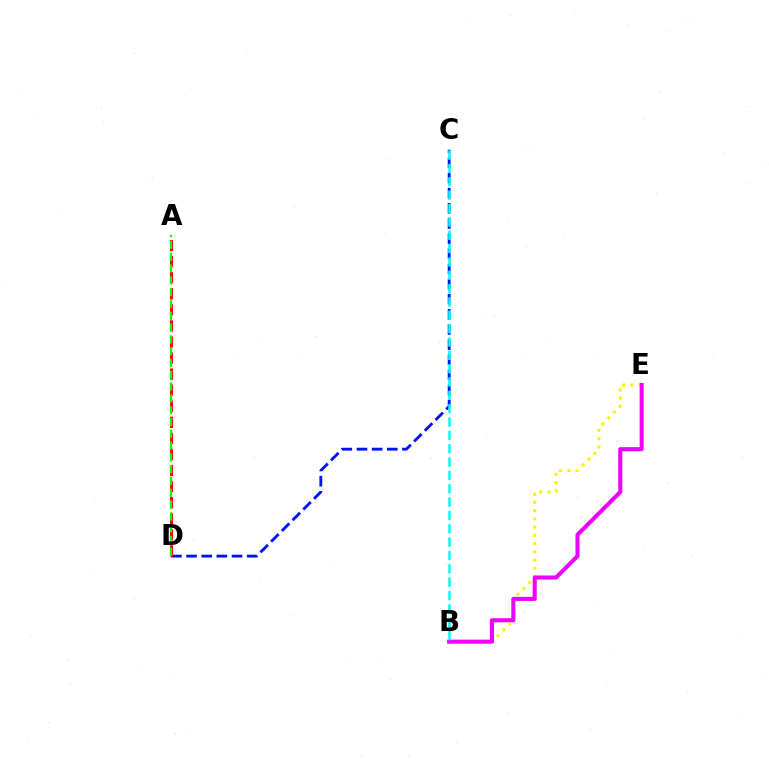{('B', 'E'): [{'color': '#fcf500', 'line_style': 'dotted', 'thickness': 2.24}, {'color': '#ee00ff', 'line_style': 'solid', 'thickness': 2.93}], ('C', 'D'): [{'color': '#0010ff', 'line_style': 'dashed', 'thickness': 2.06}], ('A', 'D'): [{'color': '#ff0000', 'line_style': 'dashed', 'thickness': 2.18}, {'color': '#08ff00', 'line_style': 'dashed', 'thickness': 1.6}], ('B', 'C'): [{'color': '#00fff6', 'line_style': 'dashed', 'thickness': 1.81}]}